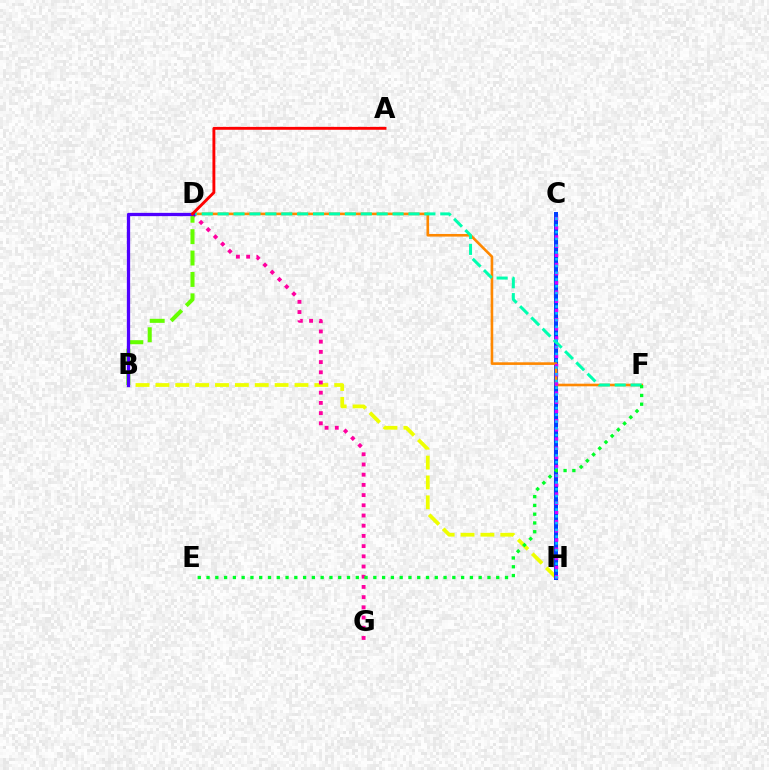{('B', 'H'): [{'color': '#eeff00', 'line_style': 'dashed', 'thickness': 2.7}], ('C', 'H'): [{'color': '#003fff', 'line_style': 'solid', 'thickness': 2.88}, {'color': '#d600ff', 'line_style': 'dotted', 'thickness': 2.5}, {'color': '#00c7ff', 'line_style': 'dotted', 'thickness': 1.84}], ('D', 'G'): [{'color': '#ff00a0', 'line_style': 'dotted', 'thickness': 2.77}], ('D', 'F'): [{'color': '#ff8800', 'line_style': 'solid', 'thickness': 1.89}, {'color': '#00ffaf', 'line_style': 'dashed', 'thickness': 2.16}], ('B', 'D'): [{'color': '#66ff00', 'line_style': 'dashed', 'thickness': 2.91}, {'color': '#4f00ff', 'line_style': 'solid', 'thickness': 2.36}], ('E', 'F'): [{'color': '#00ff27', 'line_style': 'dotted', 'thickness': 2.39}], ('A', 'D'): [{'color': '#ff0000', 'line_style': 'solid', 'thickness': 2.08}]}